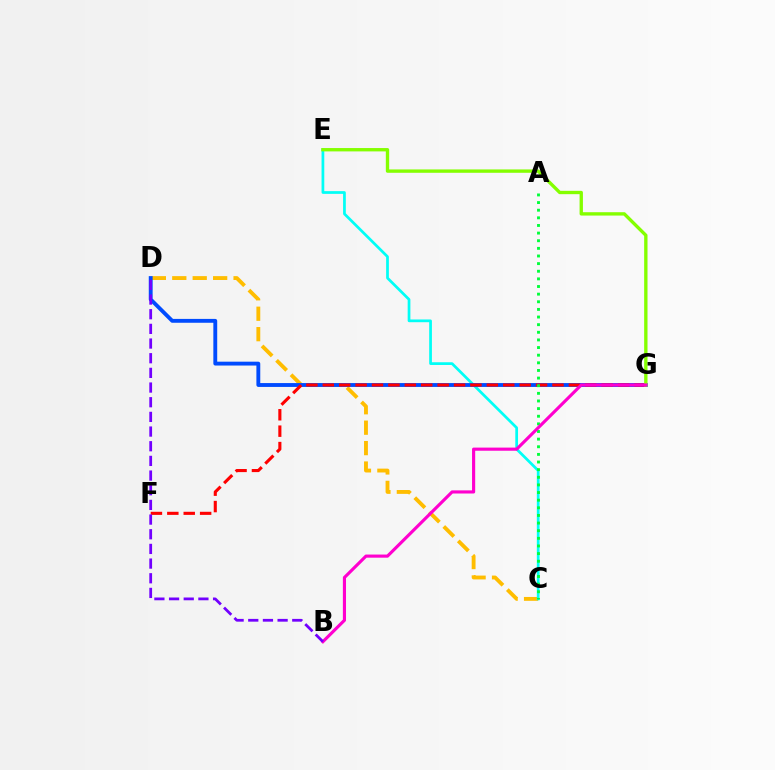{('C', 'D'): [{'color': '#ffbd00', 'line_style': 'dashed', 'thickness': 2.78}], ('C', 'E'): [{'color': '#00fff6', 'line_style': 'solid', 'thickness': 1.97}], ('D', 'G'): [{'color': '#004bff', 'line_style': 'solid', 'thickness': 2.78}], ('F', 'G'): [{'color': '#ff0000', 'line_style': 'dashed', 'thickness': 2.23}], ('E', 'G'): [{'color': '#84ff00', 'line_style': 'solid', 'thickness': 2.41}], ('A', 'C'): [{'color': '#00ff39', 'line_style': 'dotted', 'thickness': 2.07}], ('B', 'G'): [{'color': '#ff00cf', 'line_style': 'solid', 'thickness': 2.26}], ('B', 'D'): [{'color': '#7200ff', 'line_style': 'dashed', 'thickness': 1.99}]}